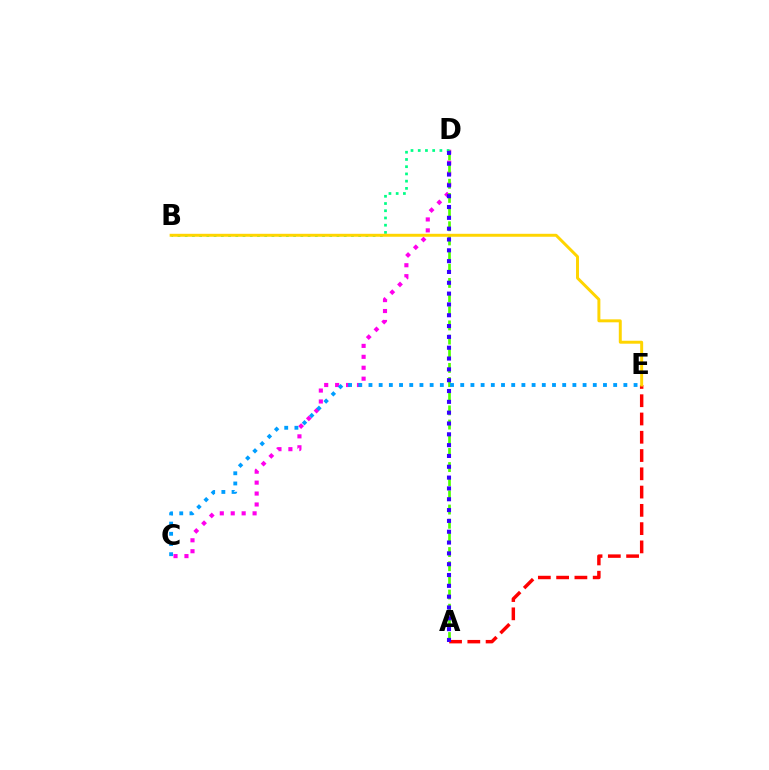{('C', 'D'): [{'color': '#ff00ed', 'line_style': 'dotted', 'thickness': 2.97}], ('B', 'D'): [{'color': '#00ff86', 'line_style': 'dotted', 'thickness': 1.96}], ('A', 'D'): [{'color': '#4fff00', 'line_style': 'dashed', 'thickness': 1.92}, {'color': '#3700ff', 'line_style': 'dotted', 'thickness': 2.94}], ('A', 'E'): [{'color': '#ff0000', 'line_style': 'dashed', 'thickness': 2.48}], ('C', 'E'): [{'color': '#009eff', 'line_style': 'dotted', 'thickness': 2.77}], ('B', 'E'): [{'color': '#ffd500', 'line_style': 'solid', 'thickness': 2.13}]}